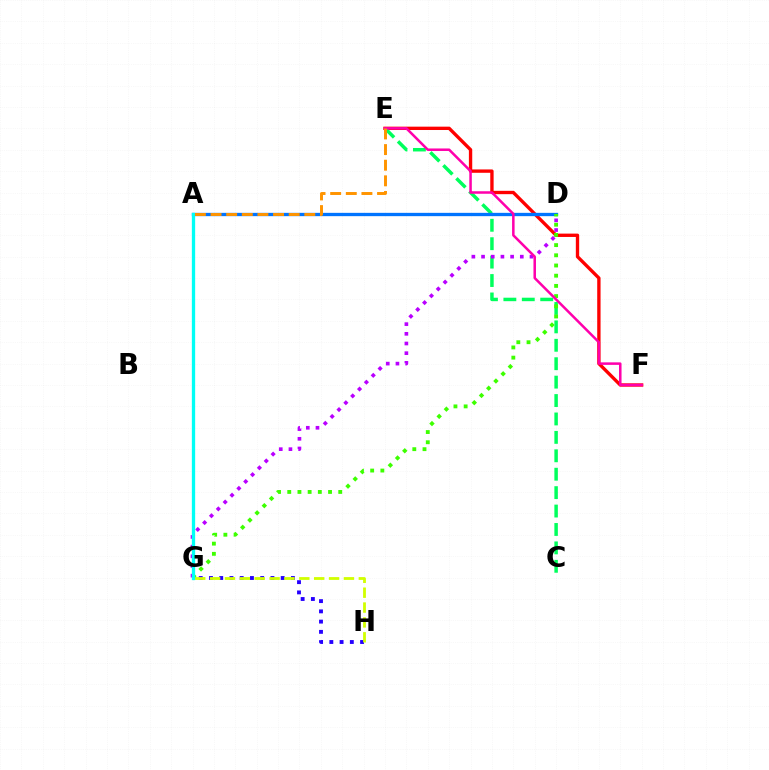{('E', 'F'): [{'color': '#ff0000', 'line_style': 'solid', 'thickness': 2.41}, {'color': '#ff00ac', 'line_style': 'solid', 'thickness': 1.81}], ('C', 'E'): [{'color': '#00ff5c', 'line_style': 'dashed', 'thickness': 2.5}], ('G', 'H'): [{'color': '#2500ff', 'line_style': 'dotted', 'thickness': 2.78}, {'color': '#d1ff00', 'line_style': 'dashed', 'thickness': 2.02}], ('A', 'D'): [{'color': '#0074ff', 'line_style': 'solid', 'thickness': 2.39}], ('D', 'G'): [{'color': '#3dff00', 'line_style': 'dotted', 'thickness': 2.77}, {'color': '#b900ff', 'line_style': 'dotted', 'thickness': 2.63}], ('A', 'G'): [{'color': '#00fff6', 'line_style': 'solid', 'thickness': 2.38}], ('A', 'E'): [{'color': '#ff9400', 'line_style': 'dashed', 'thickness': 2.12}]}